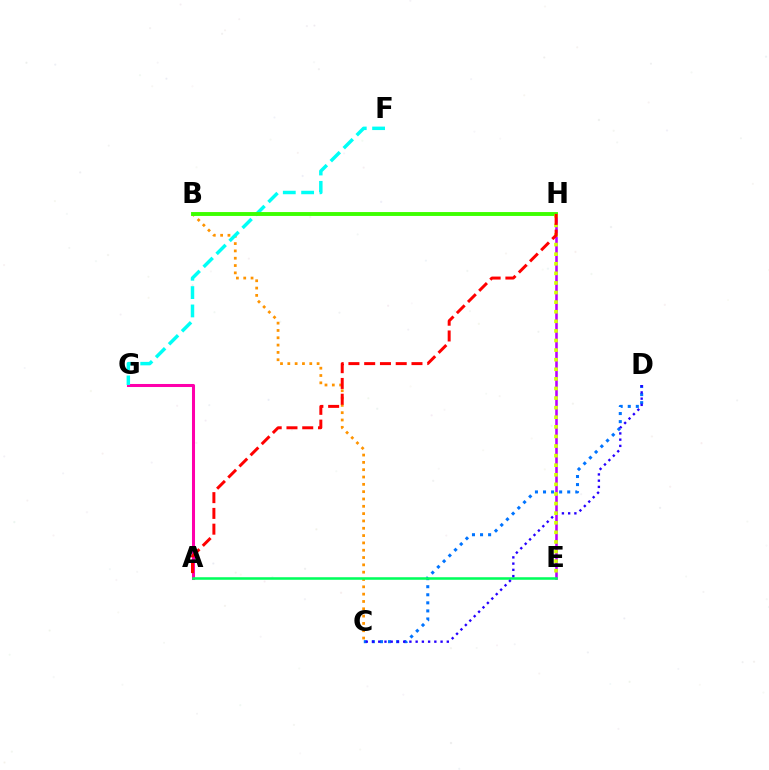{('B', 'C'): [{'color': '#ff9400', 'line_style': 'dotted', 'thickness': 1.99}], ('A', 'G'): [{'color': '#ff00ac', 'line_style': 'solid', 'thickness': 2.19}], ('C', 'D'): [{'color': '#0074ff', 'line_style': 'dotted', 'thickness': 2.19}, {'color': '#2500ff', 'line_style': 'dotted', 'thickness': 1.69}], ('F', 'G'): [{'color': '#00fff6', 'line_style': 'dashed', 'thickness': 2.49}], ('E', 'H'): [{'color': '#b900ff', 'line_style': 'solid', 'thickness': 1.85}, {'color': '#d1ff00', 'line_style': 'dotted', 'thickness': 2.61}], ('A', 'E'): [{'color': '#00ff5c', 'line_style': 'solid', 'thickness': 1.84}], ('B', 'H'): [{'color': '#3dff00', 'line_style': 'solid', 'thickness': 2.8}], ('A', 'H'): [{'color': '#ff0000', 'line_style': 'dashed', 'thickness': 2.14}]}